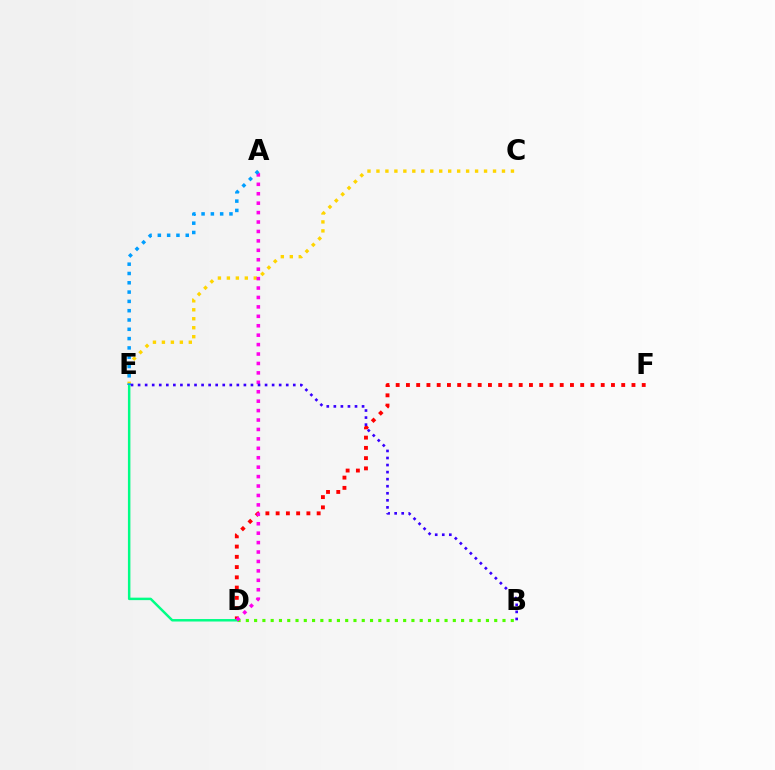{('B', 'D'): [{'color': '#4fff00', 'line_style': 'dotted', 'thickness': 2.25}], ('C', 'E'): [{'color': '#ffd500', 'line_style': 'dotted', 'thickness': 2.44}], ('D', 'F'): [{'color': '#ff0000', 'line_style': 'dotted', 'thickness': 2.79}], ('D', 'E'): [{'color': '#00ff86', 'line_style': 'solid', 'thickness': 1.78}], ('A', 'D'): [{'color': '#ff00ed', 'line_style': 'dotted', 'thickness': 2.56}], ('A', 'E'): [{'color': '#009eff', 'line_style': 'dotted', 'thickness': 2.53}], ('B', 'E'): [{'color': '#3700ff', 'line_style': 'dotted', 'thickness': 1.92}]}